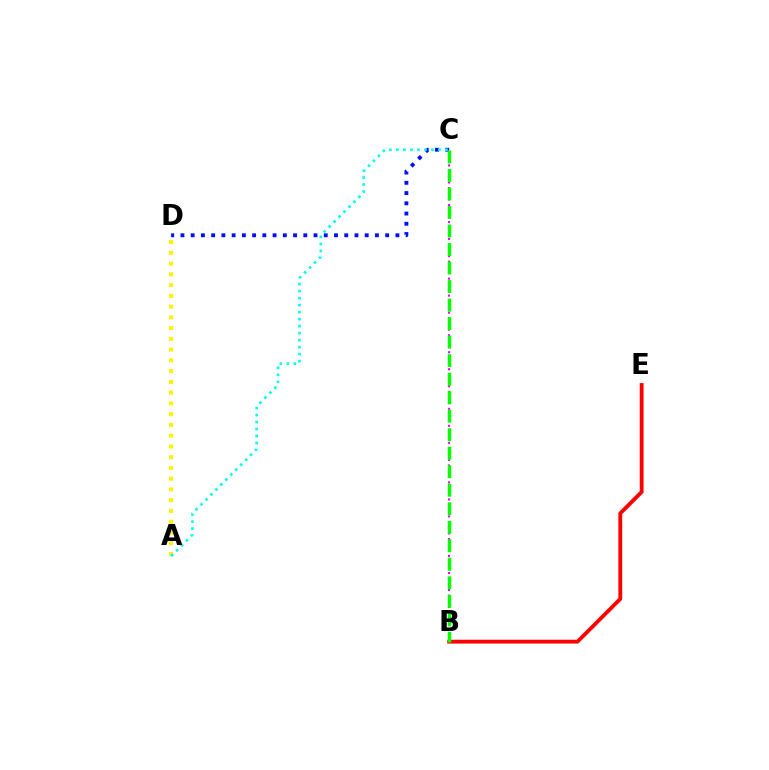{('A', 'D'): [{'color': '#fcf500', 'line_style': 'dotted', 'thickness': 2.92}], ('C', 'D'): [{'color': '#0010ff', 'line_style': 'dotted', 'thickness': 2.78}], ('B', 'C'): [{'color': '#ee00ff', 'line_style': 'dotted', 'thickness': 1.54}, {'color': '#08ff00', 'line_style': 'dashed', 'thickness': 2.52}], ('B', 'E'): [{'color': '#ff0000', 'line_style': 'solid', 'thickness': 2.76}], ('A', 'C'): [{'color': '#00fff6', 'line_style': 'dotted', 'thickness': 1.9}]}